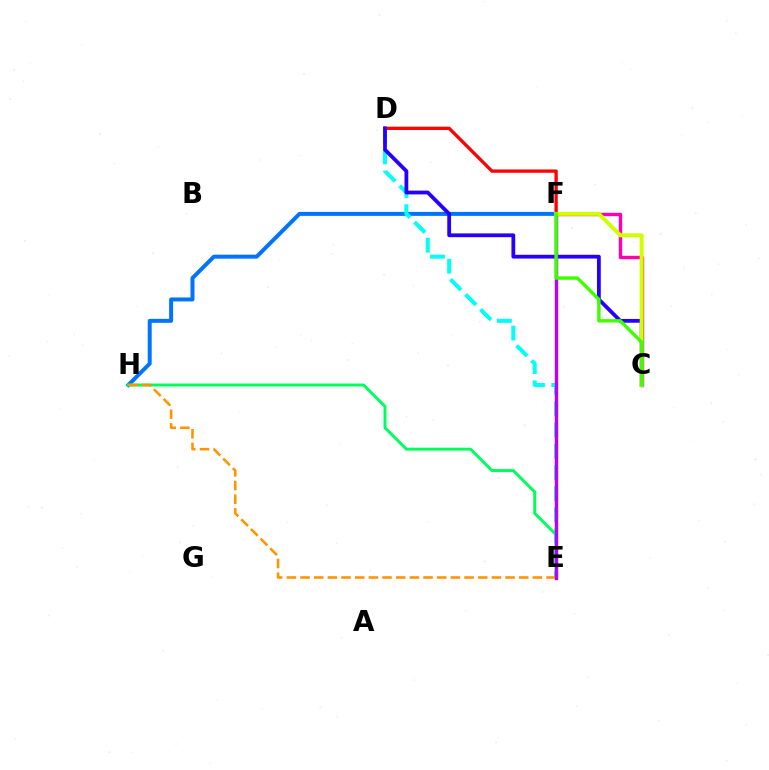{('D', 'F'): [{'color': '#ff0000', 'line_style': 'solid', 'thickness': 2.38}], ('F', 'H'): [{'color': '#0074ff', 'line_style': 'solid', 'thickness': 2.86}], ('C', 'F'): [{'color': '#ff00ac', 'line_style': 'solid', 'thickness': 2.44}, {'color': '#d1ff00', 'line_style': 'solid', 'thickness': 2.85}, {'color': '#3dff00', 'line_style': 'solid', 'thickness': 2.45}], ('D', 'E'): [{'color': '#00fff6', 'line_style': 'dashed', 'thickness': 2.88}], ('E', 'H'): [{'color': '#00ff5c', 'line_style': 'solid', 'thickness': 2.13}, {'color': '#ff9400', 'line_style': 'dashed', 'thickness': 1.86}], ('C', 'D'): [{'color': '#2500ff', 'line_style': 'solid', 'thickness': 2.72}], ('E', 'F'): [{'color': '#b900ff', 'line_style': 'solid', 'thickness': 2.44}]}